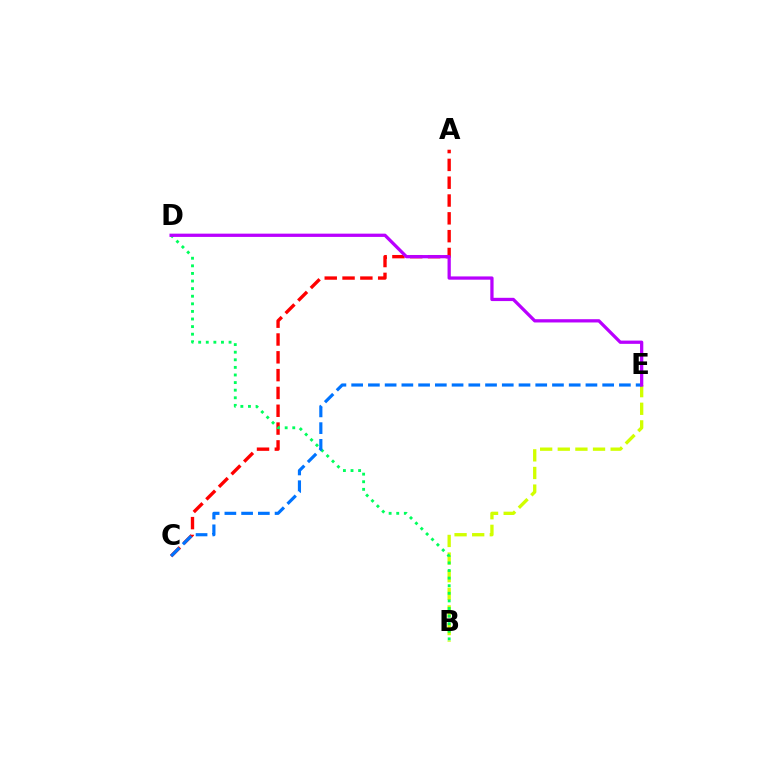{('A', 'C'): [{'color': '#ff0000', 'line_style': 'dashed', 'thickness': 2.42}], ('B', 'E'): [{'color': '#d1ff00', 'line_style': 'dashed', 'thickness': 2.39}], ('B', 'D'): [{'color': '#00ff5c', 'line_style': 'dotted', 'thickness': 2.06}], ('C', 'E'): [{'color': '#0074ff', 'line_style': 'dashed', 'thickness': 2.27}], ('D', 'E'): [{'color': '#b900ff', 'line_style': 'solid', 'thickness': 2.35}]}